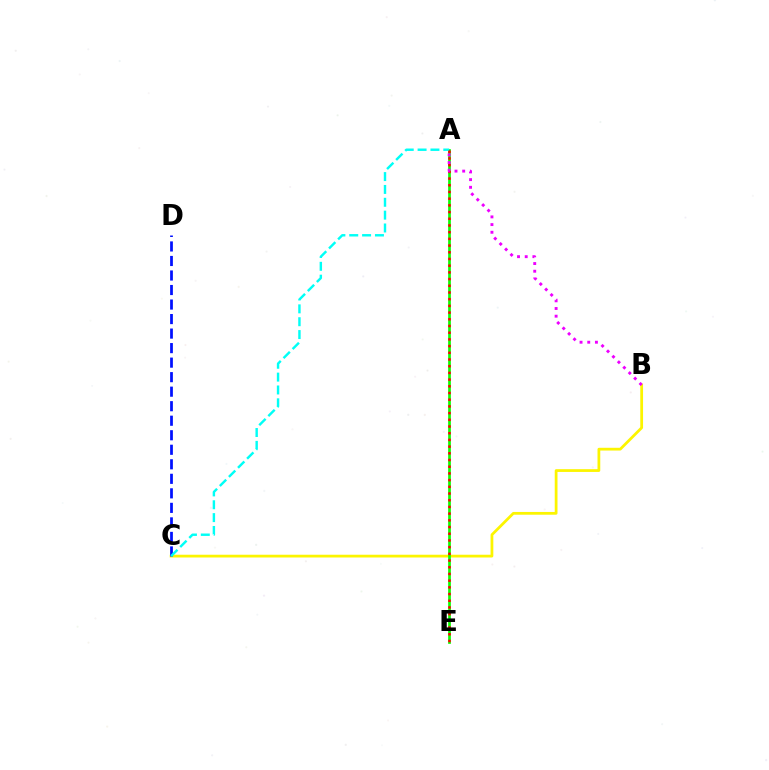{('B', 'C'): [{'color': '#fcf500', 'line_style': 'solid', 'thickness': 1.99}], ('A', 'E'): [{'color': '#08ff00', 'line_style': 'solid', 'thickness': 1.95}, {'color': '#ff0000', 'line_style': 'dotted', 'thickness': 1.82}], ('C', 'D'): [{'color': '#0010ff', 'line_style': 'dashed', 'thickness': 1.97}], ('A', 'C'): [{'color': '#00fff6', 'line_style': 'dashed', 'thickness': 1.75}], ('A', 'B'): [{'color': '#ee00ff', 'line_style': 'dotted', 'thickness': 2.09}]}